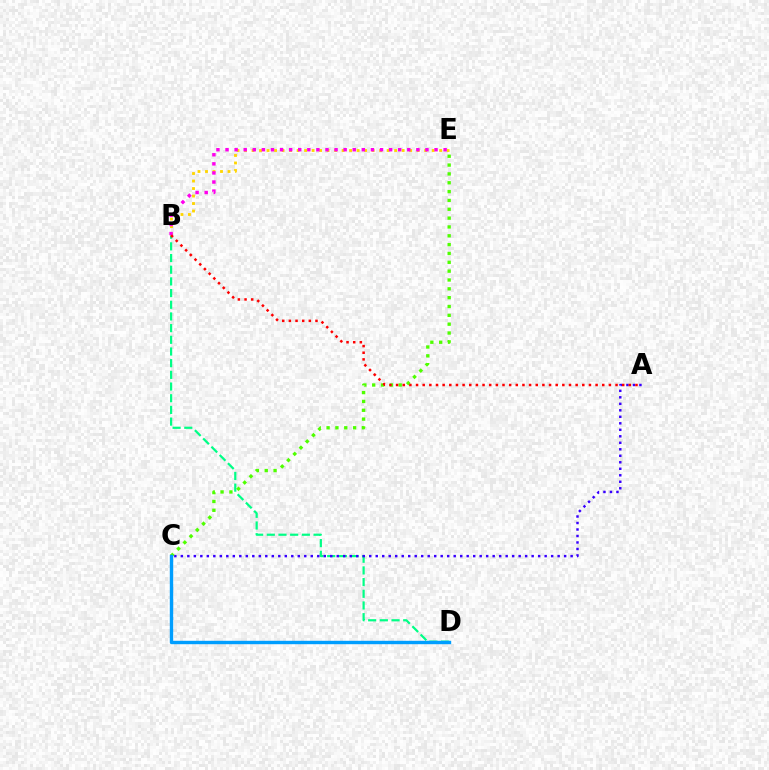{('B', 'D'): [{'color': '#00ff86', 'line_style': 'dashed', 'thickness': 1.59}], ('B', 'E'): [{'color': '#ffd500', 'line_style': 'dotted', 'thickness': 2.04}, {'color': '#ff00ed', 'line_style': 'dotted', 'thickness': 2.47}], ('A', 'C'): [{'color': '#3700ff', 'line_style': 'dotted', 'thickness': 1.77}], ('C', 'E'): [{'color': '#4fff00', 'line_style': 'dotted', 'thickness': 2.4}], ('A', 'B'): [{'color': '#ff0000', 'line_style': 'dotted', 'thickness': 1.81}], ('C', 'D'): [{'color': '#009eff', 'line_style': 'solid', 'thickness': 2.45}]}